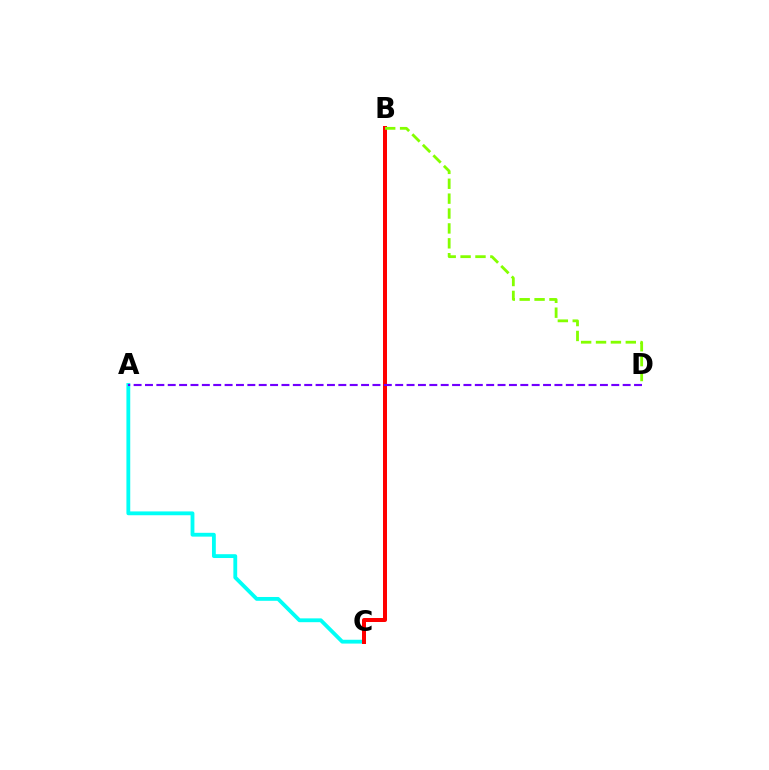{('A', 'C'): [{'color': '#00fff6', 'line_style': 'solid', 'thickness': 2.75}], ('B', 'C'): [{'color': '#ff0000', 'line_style': 'solid', 'thickness': 2.88}], ('A', 'D'): [{'color': '#7200ff', 'line_style': 'dashed', 'thickness': 1.55}], ('B', 'D'): [{'color': '#84ff00', 'line_style': 'dashed', 'thickness': 2.02}]}